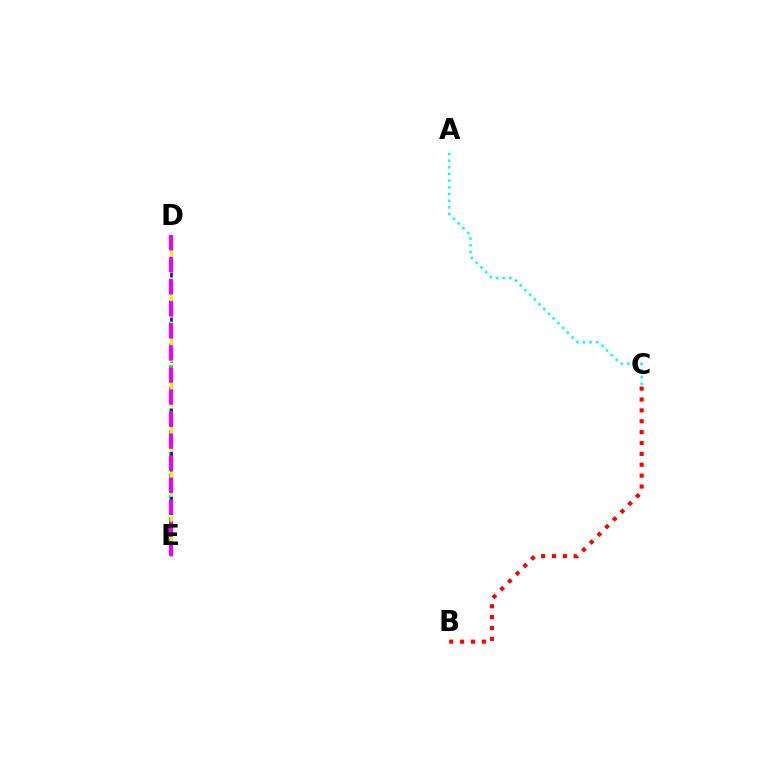{('D', 'E'): [{'color': '#08ff00', 'line_style': 'dashed', 'thickness': 2.94}, {'color': '#0010ff', 'line_style': 'dashed', 'thickness': 1.88}, {'color': '#fcf500', 'line_style': 'dashed', 'thickness': 2.03}, {'color': '#ee00ff', 'line_style': 'dashed', 'thickness': 3.0}], ('B', 'C'): [{'color': '#ff0000', 'line_style': 'dotted', 'thickness': 2.96}], ('A', 'C'): [{'color': '#00fff6', 'line_style': 'dotted', 'thickness': 1.81}]}